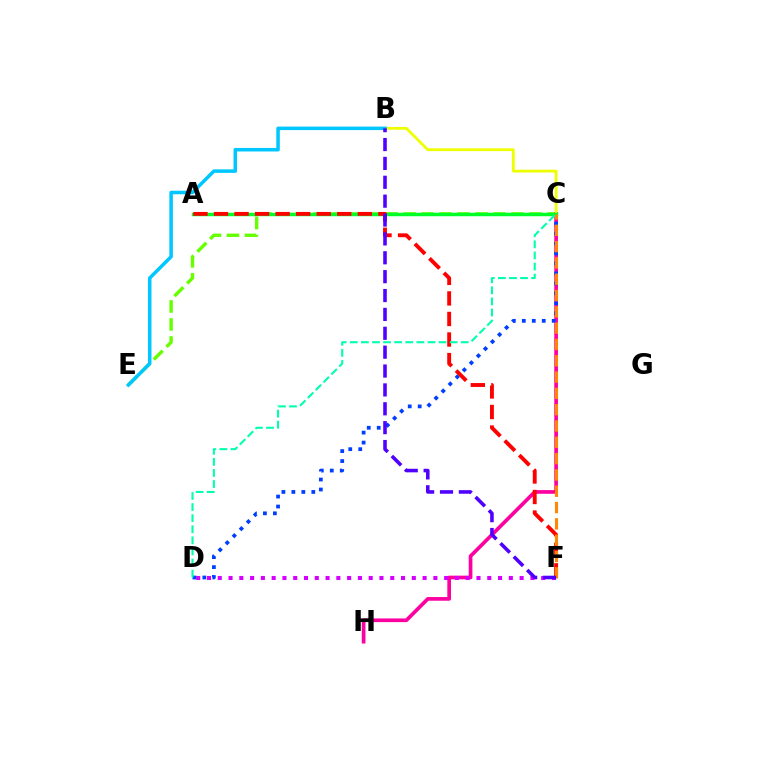{('C', 'E'): [{'color': '#66ff00', 'line_style': 'dashed', 'thickness': 2.44}], ('C', 'H'): [{'color': '#ff00a0', 'line_style': 'solid', 'thickness': 2.65}], ('D', 'F'): [{'color': '#d600ff', 'line_style': 'dotted', 'thickness': 2.93}], ('B', 'C'): [{'color': '#eeff00', 'line_style': 'solid', 'thickness': 2.02}], ('C', 'D'): [{'color': '#003fff', 'line_style': 'dotted', 'thickness': 2.71}, {'color': '#00ffaf', 'line_style': 'dashed', 'thickness': 1.51}], ('A', 'C'): [{'color': '#00ff27', 'line_style': 'solid', 'thickness': 2.49}], ('A', 'F'): [{'color': '#ff0000', 'line_style': 'dashed', 'thickness': 2.79}], ('C', 'F'): [{'color': '#ff8800', 'line_style': 'dashed', 'thickness': 2.22}], ('B', 'E'): [{'color': '#00c7ff', 'line_style': 'solid', 'thickness': 2.53}], ('B', 'F'): [{'color': '#4f00ff', 'line_style': 'dashed', 'thickness': 2.56}]}